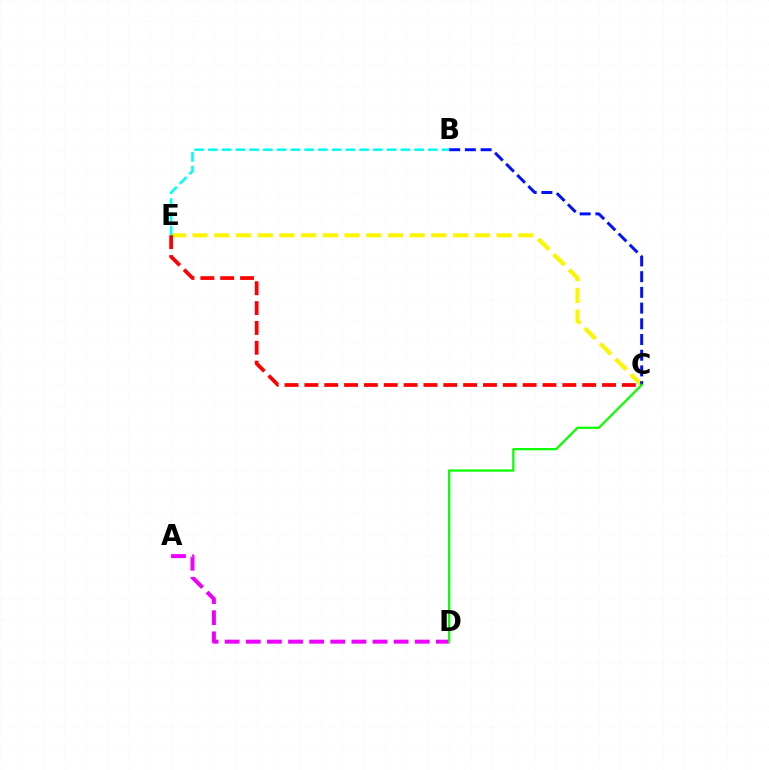{('C', 'E'): [{'color': '#fcf500', 'line_style': 'dashed', 'thickness': 2.95}, {'color': '#ff0000', 'line_style': 'dashed', 'thickness': 2.7}], ('B', 'E'): [{'color': '#00fff6', 'line_style': 'dashed', 'thickness': 1.87}], ('B', 'C'): [{'color': '#0010ff', 'line_style': 'dashed', 'thickness': 2.13}], ('A', 'D'): [{'color': '#ee00ff', 'line_style': 'dashed', 'thickness': 2.87}], ('C', 'D'): [{'color': '#08ff00', 'line_style': 'solid', 'thickness': 1.61}]}